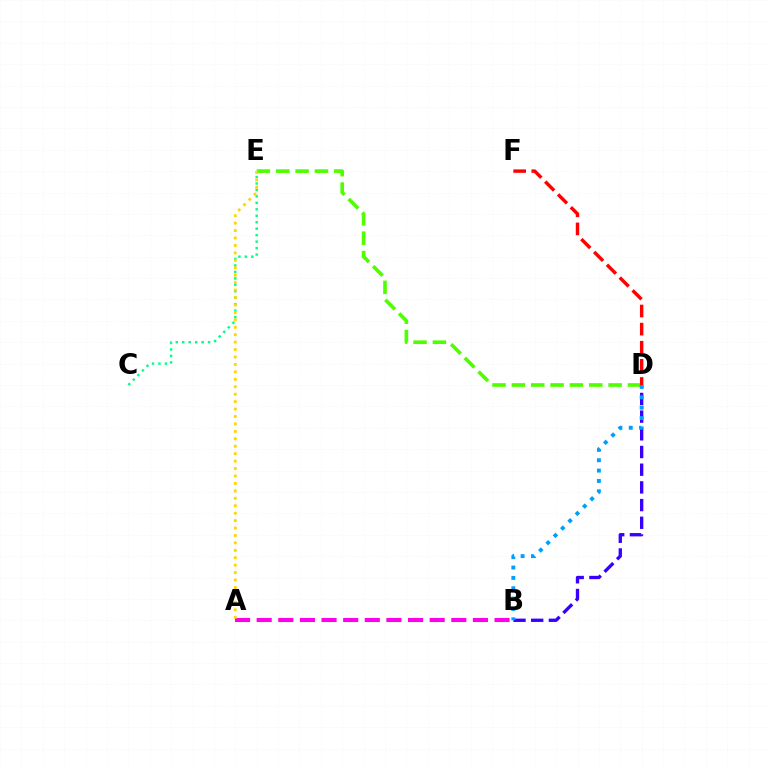{('C', 'E'): [{'color': '#00ff86', 'line_style': 'dotted', 'thickness': 1.75}], ('A', 'B'): [{'color': '#ff00ed', 'line_style': 'dashed', 'thickness': 2.94}], ('D', 'E'): [{'color': '#4fff00', 'line_style': 'dashed', 'thickness': 2.63}], ('B', 'D'): [{'color': '#3700ff', 'line_style': 'dashed', 'thickness': 2.4}, {'color': '#009eff', 'line_style': 'dotted', 'thickness': 2.81}], ('D', 'F'): [{'color': '#ff0000', 'line_style': 'dashed', 'thickness': 2.46}], ('A', 'E'): [{'color': '#ffd500', 'line_style': 'dotted', 'thickness': 2.02}]}